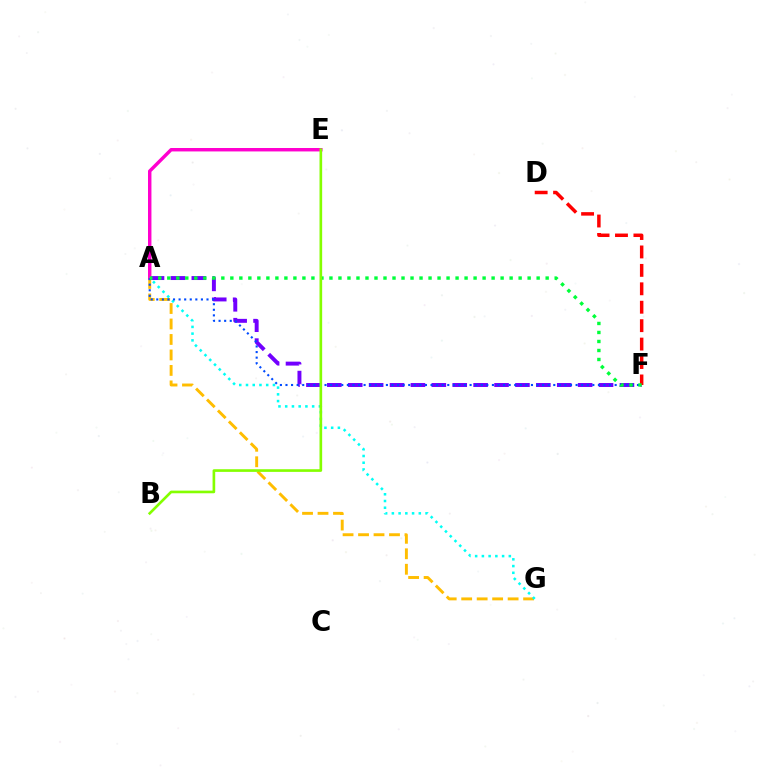{('A', 'F'): [{'color': '#7200ff', 'line_style': 'dashed', 'thickness': 2.84}, {'color': '#004bff', 'line_style': 'dotted', 'thickness': 1.52}, {'color': '#00ff39', 'line_style': 'dotted', 'thickness': 2.45}], ('A', 'G'): [{'color': '#ffbd00', 'line_style': 'dashed', 'thickness': 2.1}, {'color': '#00fff6', 'line_style': 'dotted', 'thickness': 1.83}], ('A', 'E'): [{'color': '#ff00cf', 'line_style': 'solid', 'thickness': 2.47}], ('D', 'F'): [{'color': '#ff0000', 'line_style': 'dashed', 'thickness': 2.5}], ('B', 'E'): [{'color': '#84ff00', 'line_style': 'solid', 'thickness': 1.91}]}